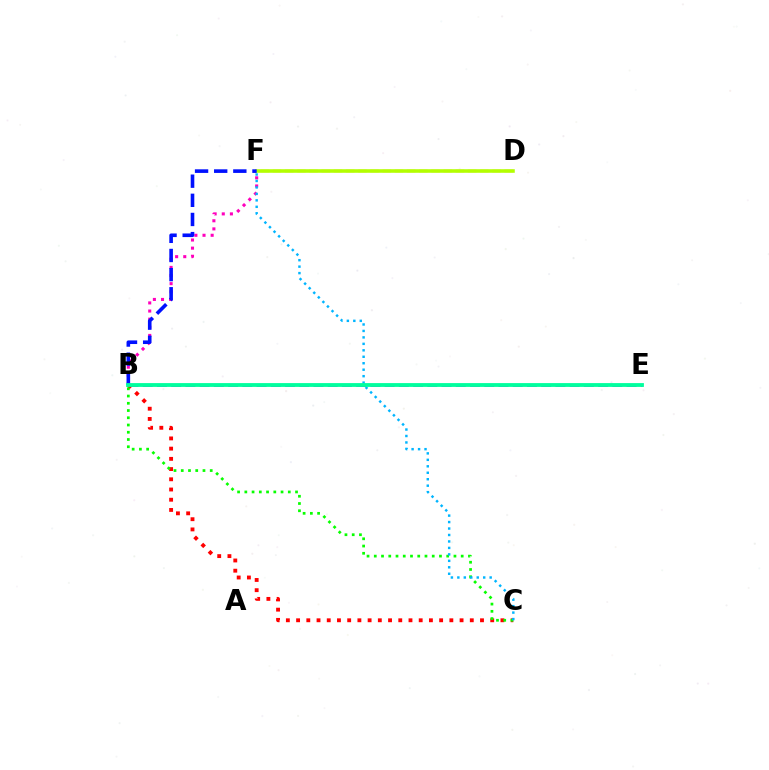{('B', 'E'): [{'color': '#9b00ff', 'line_style': 'dashed', 'thickness': 1.93}, {'color': '#00ff9d', 'line_style': 'solid', 'thickness': 2.74}], ('B', 'C'): [{'color': '#ff0000', 'line_style': 'dotted', 'thickness': 2.78}, {'color': '#08ff00', 'line_style': 'dotted', 'thickness': 1.97}], ('B', 'F'): [{'color': '#ff00bd', 'line_style': 'dotted', 'thickness': 2.21}, {'color': '#0010ff', 'line_style': 'dashed', 'thickness': 2.6}], ('D', 'F'): [{'color': '#ffa500', 'line_style': 'dashed', 'thickness': 1.66}, {'color': '#b3ff00', 'line_style': 'solid', 'thickness': 2.56}], ('C', 'F'): [{'color': '#00b5ff', 'line_style': 'dotted', 'thickness': 1.76}]}